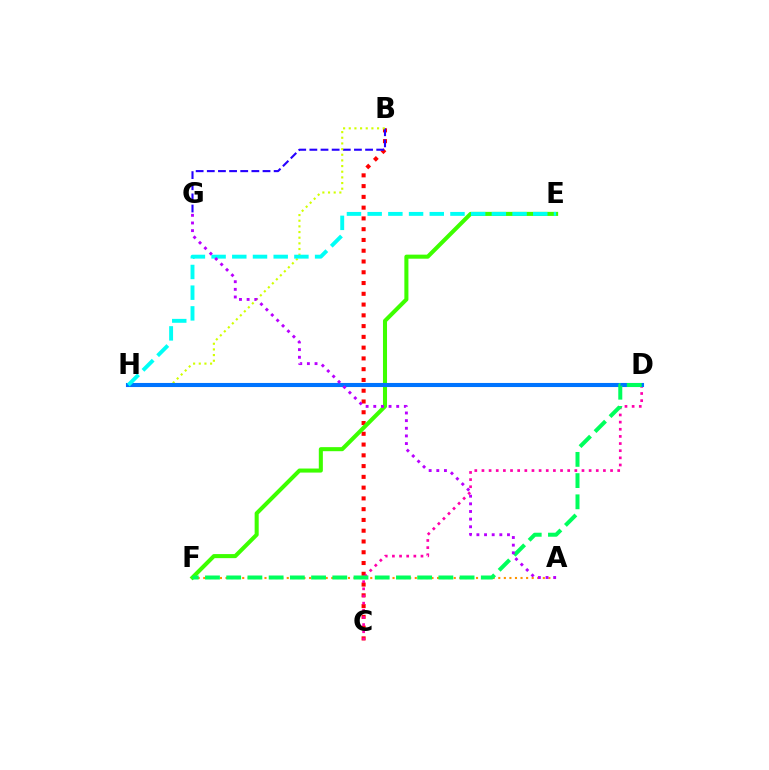{('B', 'C'): [{'color': '#ff0000', 'line_style': 'dotted', 'thickness': 2.93}], ('C', 'D'): [{'color': '#ff00ac', 'line_style': 'dotted', 'thickness': 1.94}], ('A', 'F'): [{'color': '#ff9400', 'line_style': 'dotted', 'thickness': 1.51}], ('B', 'G'): [{'color': '#2500ff', 'line_style': 'dashed', 'thickness': 1.51}], ('B', 'H'): [{'color': '#d1ff00', 'line_style': 'dotted', 'thickness': 1.54}], ('E', 'F'): [{'color': '#3dff00', 'line_style': 'solid', 'thickness': 2.92}], ('D', 'H'): [{'color': '#0074ff', 'line_style': 'solid', 'thickness': 2.94}], ('E', 'H'): [{'color': '#00fff6', 'line_style': 'dashed', 'thickness': 2.81}], ('D', 'F'): [{'color': '#00ff5c', 'line_style': 'dashed', 'thickness': 2.88}], ('A', 'G'): [{'color': '#b900ff', 'line_style': 'dotted', 'thickness': 2.08}]}